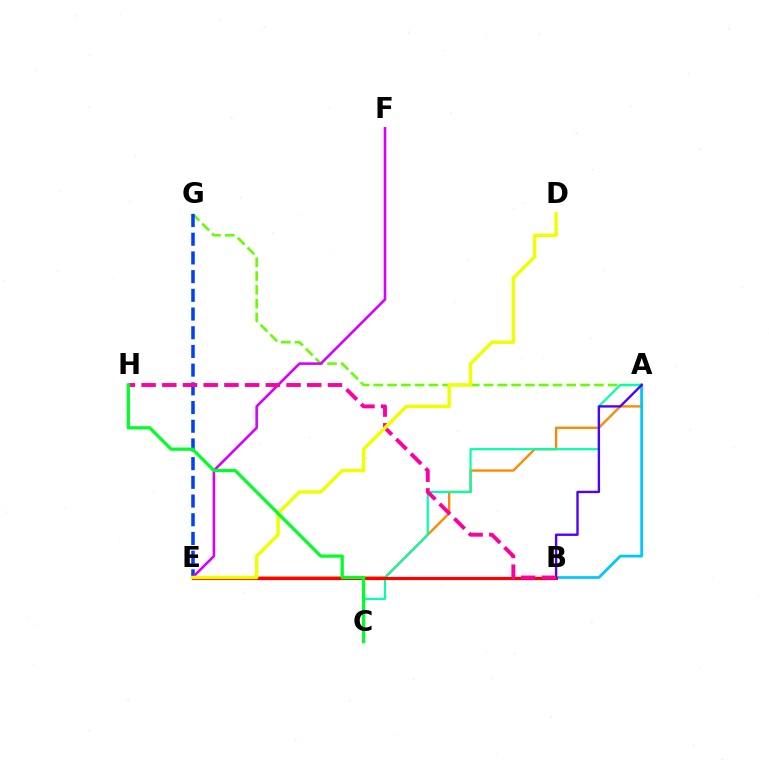{('A', 'G'): [{'color': '#66ff00', 'line_style': 'dashed', 'thickness': 1.87}], ('A', 'E'): [{'color': '#ff8800', 'line_style': 'solid', 'thickness': 1.69}], ('A', 'C'): [{'color': '#00ffaf', 'line_style': 'solid', 'thickness': 1.56}], ('E', 'G'): [{'color': '#003fff', 'line_style': 'dashed', 'thickness': 2.54}], ('A', 'B'): [{'color': '#00c7ff', 'line_style': 'solid', 'thickness': 1.98}, {'color': '#4f00ff', 'line_style': 'solid', 'thickness': 1.7}], ('B', 'E'): [{'color': '#ff0000', 'line_style': 'solid', 'thickness': 2.29}], ('E', 'F'): [{'color': '#d600ff', 'line_style': 'solid', 'thickness': 1.86}], ('B', 'H'): [{'color': '#ff00a0', 'line_style': 'dashed', 'thickness': 2.81}], ('D', 'E'): [{'color': '#eeff00', 'line_style': 'solid', 'thickness': 2.46}], ('C', 'H'): [{'color': '#00ff27', 'line_style': 'solid', 'thickness': 2.32}]}